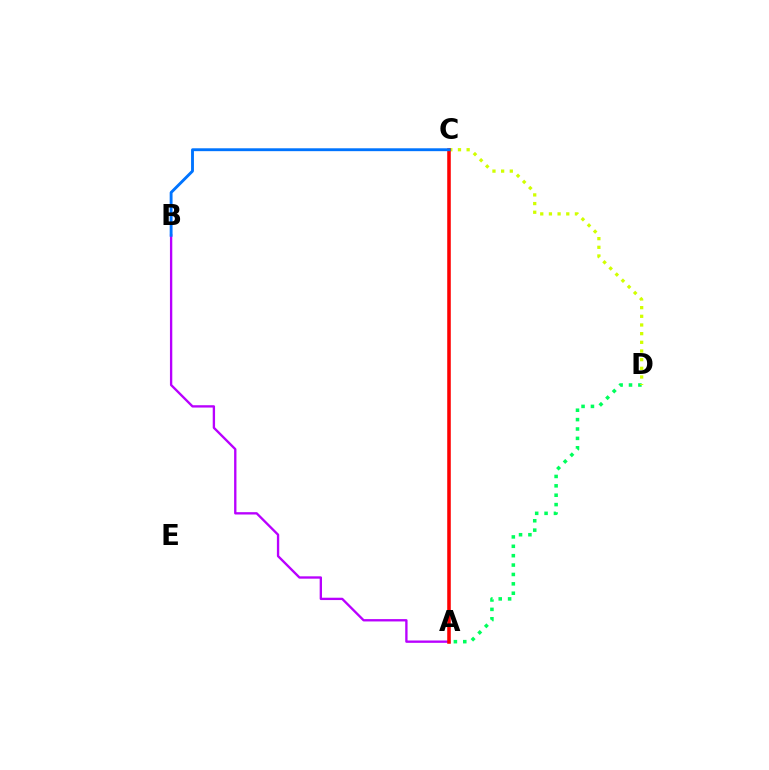{('A', 'D'): [{'color': '#00ff5c', 'line_style': 'dotted', 'thickness': 2.55}], ('C', 'D'): [{'color': '#d1ff00', 'line_style': 'dotted', 'thickness': 2.36}], ('A', 'B'): [{'color': '#b900ff', 'line_style': 'solid', 'thickness': 1.69}], ('A', 'C'): [{'color': '#ff0000', 'line_style': 'solid', 'thickness': 2.56}], ('B', 'C'): [{'color': '#0074ff', 'line_style': 'solid', 'thickness': 2.07}]}